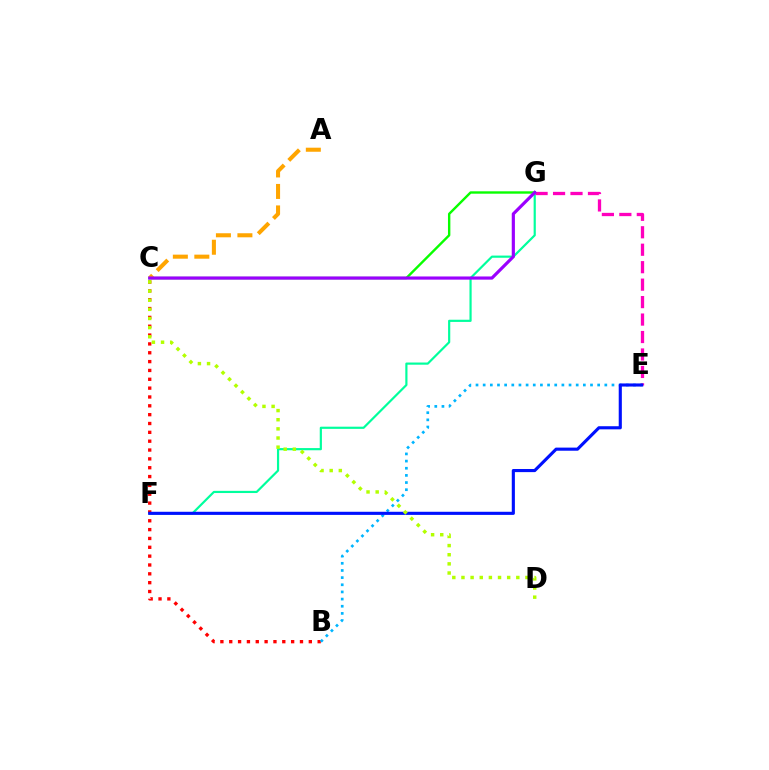{('B', 'C'): [{'color': '#ff0000', 'line_style': 'dotted', 'thickness': 2.4}], ('B', 'E'): [{'color': '#00b5ff', 'line_style': 'dotted', 'thickness': 1.94}], ('F', 'G'): [{'color': '#00ff9d', 'line_style': 'solid', 'thickness': 1.57}], ('E', 'G'): [{'color': '#ff00bd', 'line_style': 'dashed', 'thickness': 2.37}], ('E', 'F'): [{'color': '#0010ff', 'line_style': 'solid', 'thickness': 2.25}], ('C', 'G'): [{'color': '#08ff00', 'line_style': 'solid', 'thickness': 1.72}, {'color': '#9b00ff', 'line_style': 'solid', 'thickness': 2.28}], ('A', 'C'): [{'color': '#ffa500', 'line_style': 'dashed', 'thickness': 2.92}], ('C', 'D'): [{'color': '#b3ff00', 'line_style': 'dotted', 'thickness': 2.48}]}